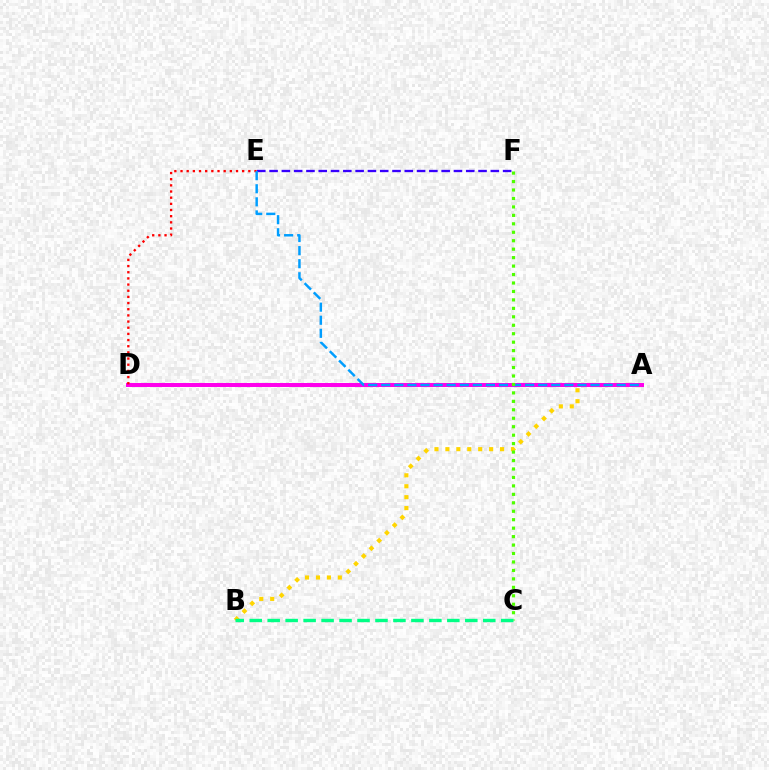{('A', 'B'): [{'color': '#ffd500', 'line_style': 'dotted', 'thickness': 2.97}], ('A', 'D'): [{'color': '#ff00ed', 'line_style': 'solid', 'thickness': 2.86}], ('E', 'F'): [{'color': '#3700ff', 'line_style': 'dashed', 'thickness': 1.67}], ('D', 'E'): [{'color': '#ff0000', 'line_style': 'dotted', 'thickness': 1.68}], ('A', 'E'): [{'color': '#009eff', 'line_style': 'dashed', 'thickness': 1.78}], ('C', 'F'): [{'color': '#4fff00', 'line_style': 'dotted', 'thickness': 2.3}], ('B', 'C'): [{'color': '#00ff86', 'line_style': 'dashed', 'thickness': 2.44}]}